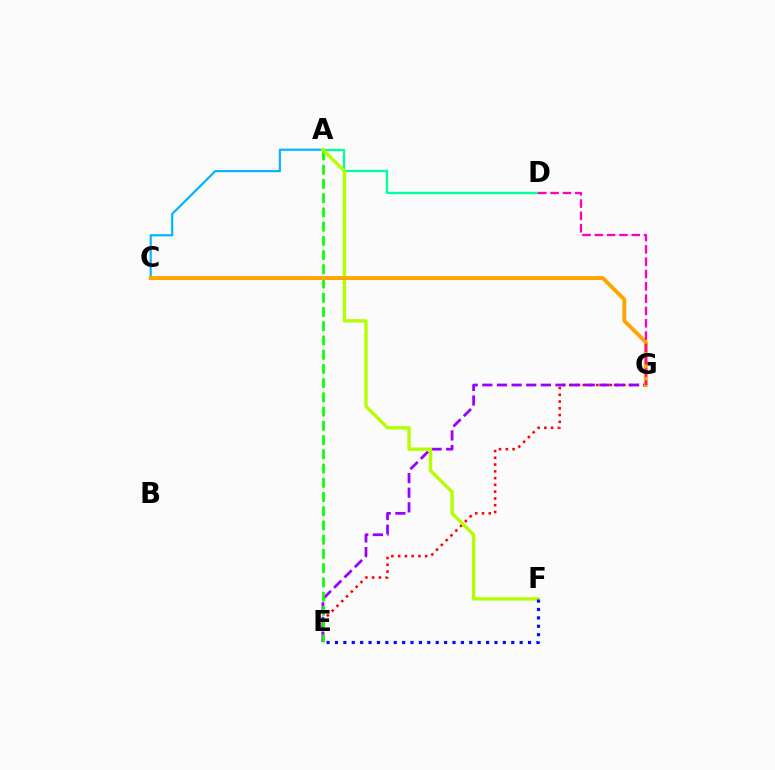{('E', 'G'): [{'color': '#ff0000', 'line_style': 'dotted', 'thickness': 1.84}, {'color': '#9b00ff', 'line_style': 'dashed', 'thickness': 1.99}], ('A', 'C'): [{'color': '#00b5ff', 'line_style': 'solid', 'thickness': 1.58}], ('A', 'D'): [{'color': '#00ff9d', 'line_style': 'solid', 'thickness': 1.68}], ('A', 'E'): [{'color': '#08ff00', 'line_style': 'dashed', 'thickness': 1.93}], ('A', 'F'): [{'color': '#b3ff00', 'line_style': 'solid', 'thickness': 2.44}], ('C', 'G'): [{'color': '#ffa500', 'line_style': 'solid', 'thickness': 2.82}], ('E', 'F'): [{'color': '#0010ff', 'line_style': 'dotted', 'thickness': 2.28}], ('D', 'G'): [{'color': '#ff00bd', 'line_style': 'dashed', 'thickness': 1.67}]}